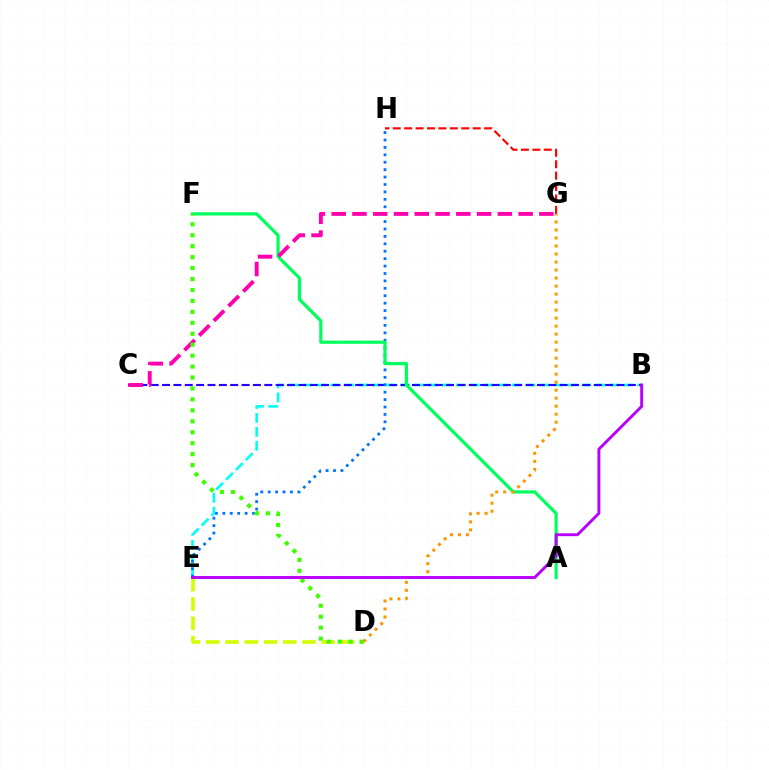{('B', 'E'): [{'color': '#00fff6', 'line_style': 'dashed', 'thickness': 1.89}, {'color': '#b900ff', 'line_style': 'solid', 'thickness': 2.09}], ('G', 'H'): [{'color': '#ff0000', 'line_style': 'dashed', 'thickness': 1.55}], ('B', 'C'): [{'color': '#2500ff', 'line_style': 'dashed', 'thickness': 1.54}], ('E', 'H'): [{'color': '#0074ff', 'line_style': 'dotted', 'thickness': 2.02}], ('D', 'E'): [{'color': '#d1ff00', 'line_style': 'dashed', 'thickness': 2.62}], ('A', 'F'): [{'color': '#00ff5c', 'line_style': 'solid', 'thickness': 2.31}], ('C', 'G'): [{'color': '#ff00ac', 'line_style': 'dashed', 'thickness': 2.82}], ('D', 'F'): [{'color': '#3dff00', 'line_style': 'dotted', 'thickness': 2.97}], ('D', 'G'): [{'color': '#ff9400', 'line_style': 'dotted', 'thickness': 2.18}]}